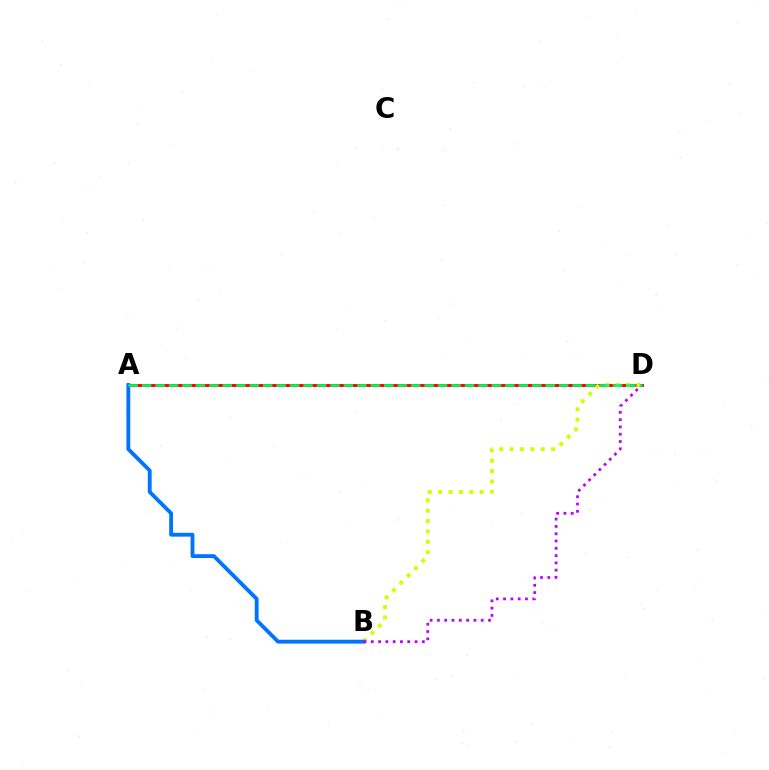{('A', 'D'): [{'color': '#ff0000', 'line_style': 'solid', 'thickness': 2.08}, {'color': '#00ff5c', 'line_style': 'dashed', 'thickness': 1.83}], ('B', 'D'): [{'color': '#d1ff00', 'line_style': 'dotted', 'thickness': 2.82}, {'color': '#b900ff', 'line_style': 'dotted', 'thickness': 1.98}], ('A', 'B'): [{'color': '#0074ff', 'line_style': 'solid', 'thickness': 2.77}]}